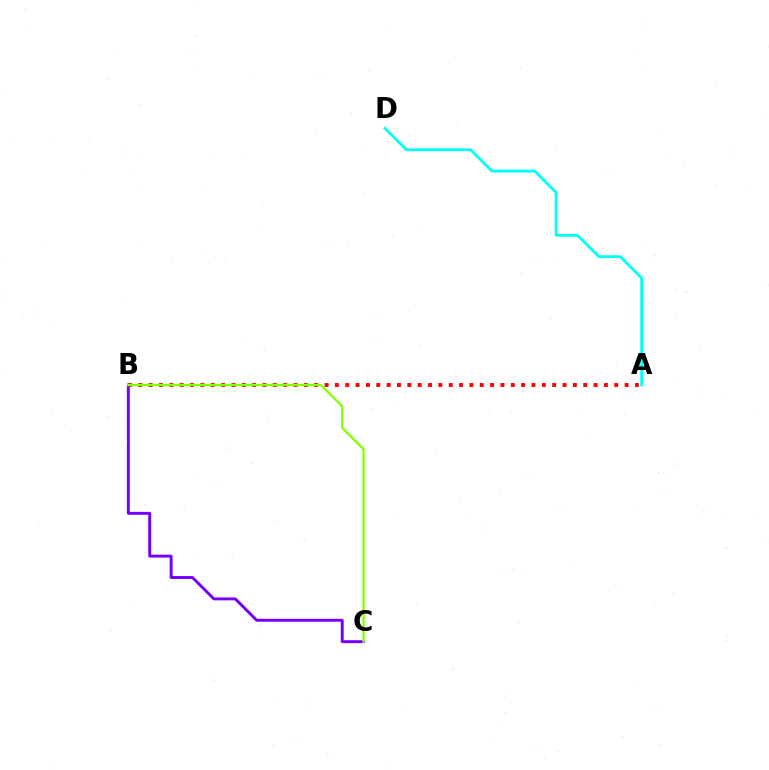{('B', 'C'): [{'color': '#7200ff', 'line_style': 'solid', 'thickness': 2.1}, {'color': '#84ff00', 'line_style': 'solid', 'thickness': 1.66}], ('A', 'B'): [{'color': '#ff0000', 'line_style': 'dotted', 'thickness': 2.81}], ('A', 'D'): [{'color': '#00fff6', 'line_style': 'solid', 'thickness': 2.03}]}